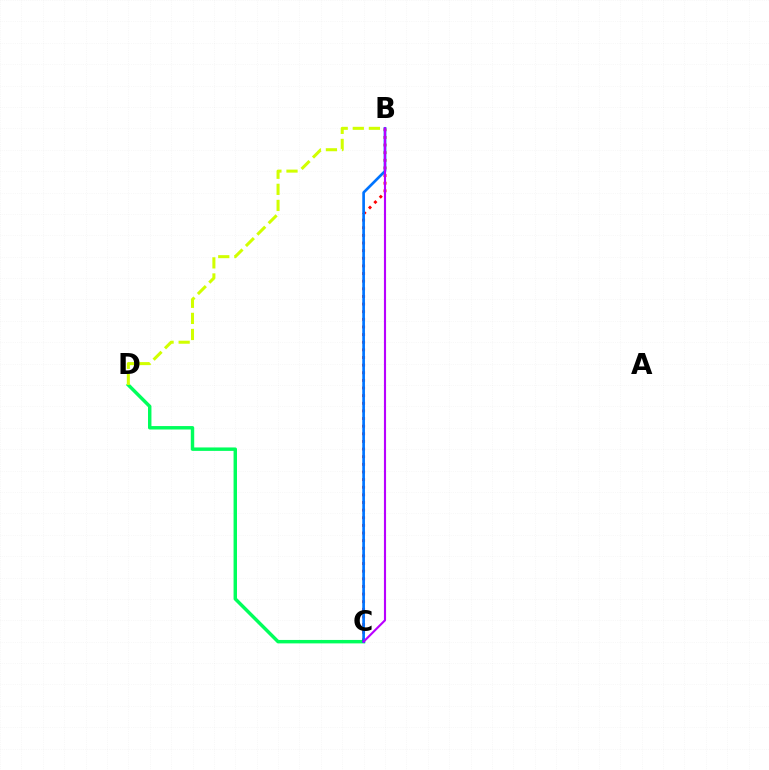{('C', 'D'): [{'color': '#00ff5c', 'line_style': 'solid', 'thickness': 2.48}], ('B', 'D'): [{'color': '#d1ff00', 'line_style': 'dashed', 'thickness': 2.19}], ('B', 'C'): [{'color': '#ff0000', 'line_style': 'dotted', 'thickness': 2.07}, {'color': '#0074ff', 'line_style': 'solid', 'thickness': 1.93}, {'color': '#b900ff', 'line_style': 'solid', 'thickness': 1.53}]}